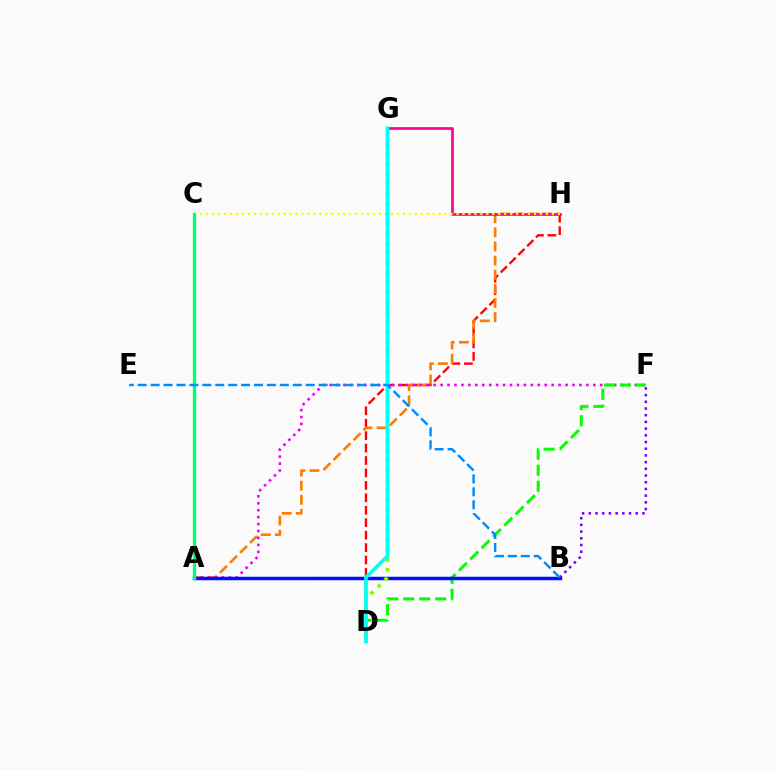{('D', 'H'): [{'color': '#ff0000', 'line_style': 'dashed', 'thickness': 1.69}], ('A', 'H'): [{'color': '#ff7c00', 'line_style': 'dashed', 'thickness': 1.92}], ('B', 'F'): [{'color': '#7200ff', 'line_style': 'dotted', 'thickness': 1.82}], ('A', 'F'): [{'color': '#ee00ff', 'line_style': 'dotted', 'thickness': 1.89}], ('D', 'F'): [{'color': '#08ff00', 'line_style': 'dashed', 'thickness': 2.17}], ('G', 'H'): [{'color': '#ff0094', 'line_style': 'solid', 'thickness': 1.94}], ('C', 'H'): [{'color': '#fcf500', 'line_style': 'dotted', 'thickness': 1.62}], ('A', 'B'): [{'color': '#0010ff', 'line_style': 'solid', 'thickness': 2.5}], ('A', 'C'): [{'color': '#00ff74', 'line_style': 'solid', 'thickness': 2.37}], ('D', 'G'): [{'color': '#84ff00', 'line_style': 'dotted', 'thickness': 2.69}, {'color': '#00fff6', 'line_style': 'solid', 'thickness': 2.63}], ('B', 'E'): [{'color': '#008cff', 'line_style': 'dashed', 'thickness': 1.76}]}